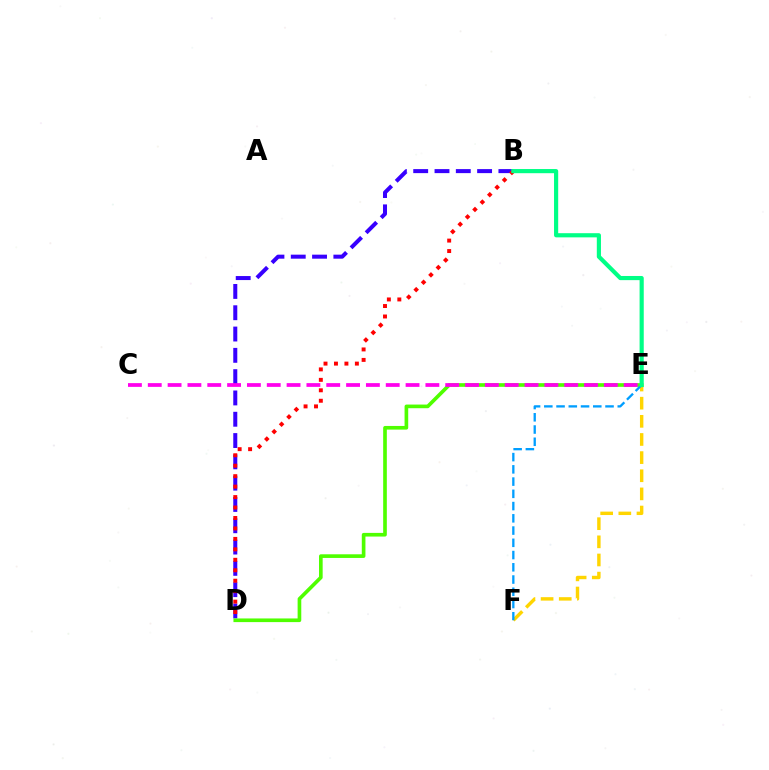{('B', 'D'): [{'color': '#3700ff', 'line_style': 'dashed', 'thickness': 2.89}, {'color': '#ff0000', 'line_style': 'dotted', 'thickness': 2.84}], ('D', 'E'): [{'color': '#4fff00', 'line_style': 'solid', 'thickness': 2.63}], ('C', 'E'): [{'color': '#ff00ed', 'line_style': 'dashed', 'thickness': 2.69}], ('E', 'F'): [{'color': '#ffd500', 'line_style': 'dashed', 'thickness': 2.46}, {'color': '#009eff', 'line_style': 'dashed', 'thickness': 1.66}], ('B', 'E'): [{'color': '#00ff86', 'line_style': 'solid', 'thickness': 3.0}]}